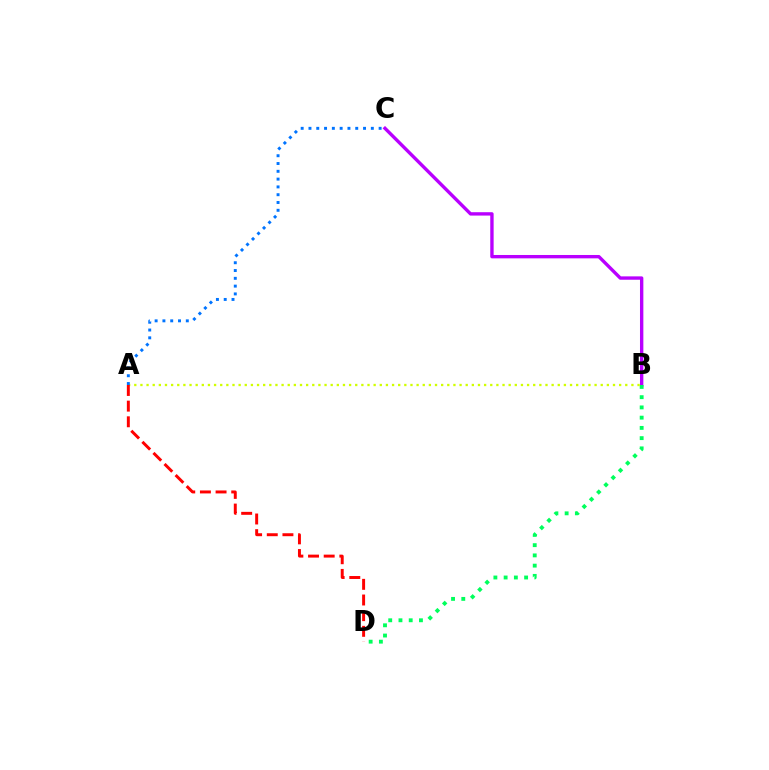{('B', 'C'): [{'color': '#b900ff', 'line_style': 'solid', 'thickness': 2.42}], ('B', 'D'): [{'color': '#00ff5c', 'line_style': 'dotted', 'thickness': 2.78}], ('A', 'B'): [{'color': '#d1ff00', 'line_style': 'dotted', 'thickness': 1.67}], ('A', 'D'): [{'color': '#ff0000', 'line_style': 'dashed', 'thickness': 2.13}], ('A', 'C'): [{'color': '#0074ff', 'line_style': 'dotted', 'thickness': 2.12}]}